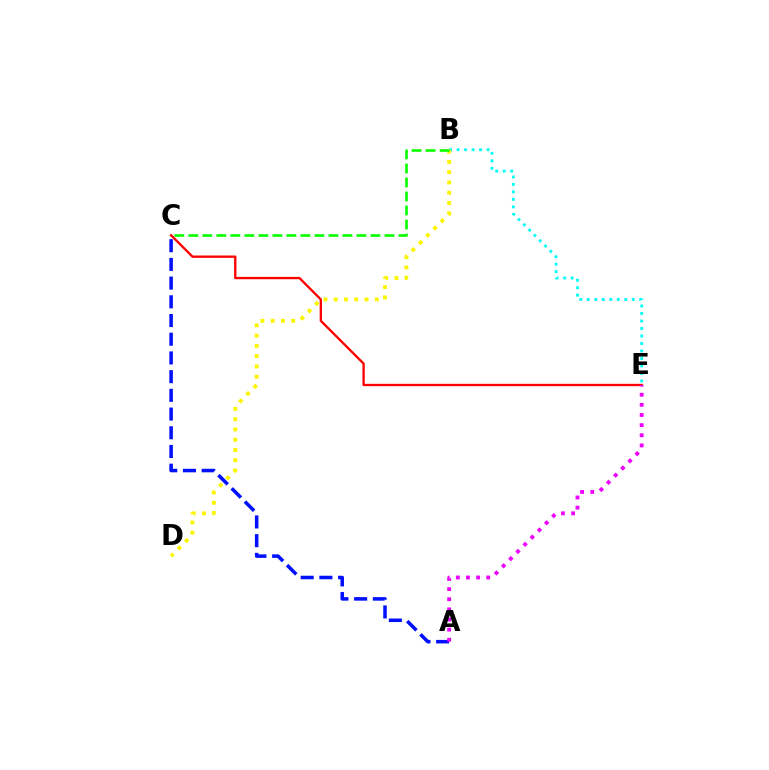{('C', 'E'): [{'color': '#ff0000', 'line_style': 'solid', 'thickness': 1.68}], ('A', 'C'): [{'color': '#0010ff', 'line_style': 'dashed', 'thickness': 2.54}], ('B', 'E'): [{'color': '#00fff6', 'line_style': 'dotted', 'thickness': 2.04}], ('B', 'D'): [{'color': '#fcf500', 'line_style': 'dotted', 'thickness': 2.79}], ('A', 'E'): [{'color': '#ee00ff', 'line_style': 'dotted', 'thickness': 2.75}], ('B', 'C'): [{'color': '#08ff00', 'line_style': 'dashed', 'thickness': 1.9}]}